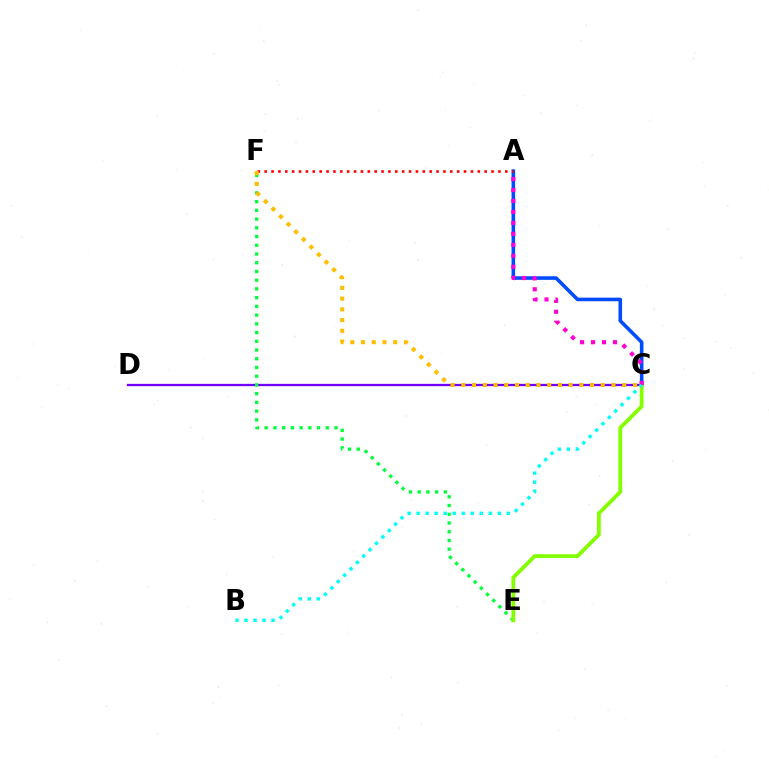{('A', 'C'): [{'color': '#004bff', 'line_style': 'solid', 'thickness': 2.58}, {'color': '#ff00cf', 'line_style': 'dotted', 'thickness': 2.98}], ('C', 'D'): [{'color': '#7200ff', 'line_style': 'solid', 'thickness': 1.65}], ('E', 'F'): [{'color': '#00ff39', 'line_style': 'dotted', 'thickness': 2.37}], ('C', 'E'): [{'color': '#84ff00', 'line_style': 'solid', 'thickness': 2.74}], ('A', 'F'): [{'color': '#ff0000', 'line_style': 'dotted', 'thickness': 1.87}], ('C', 'F'): [{'color': '#ffbd00', 'line_style': 'dotted', 'thickness': 2.92}], ('B', 'C'): [{'color': '#00fff6', 'line_style': 'dotted', 'thickness': 2.45}]}